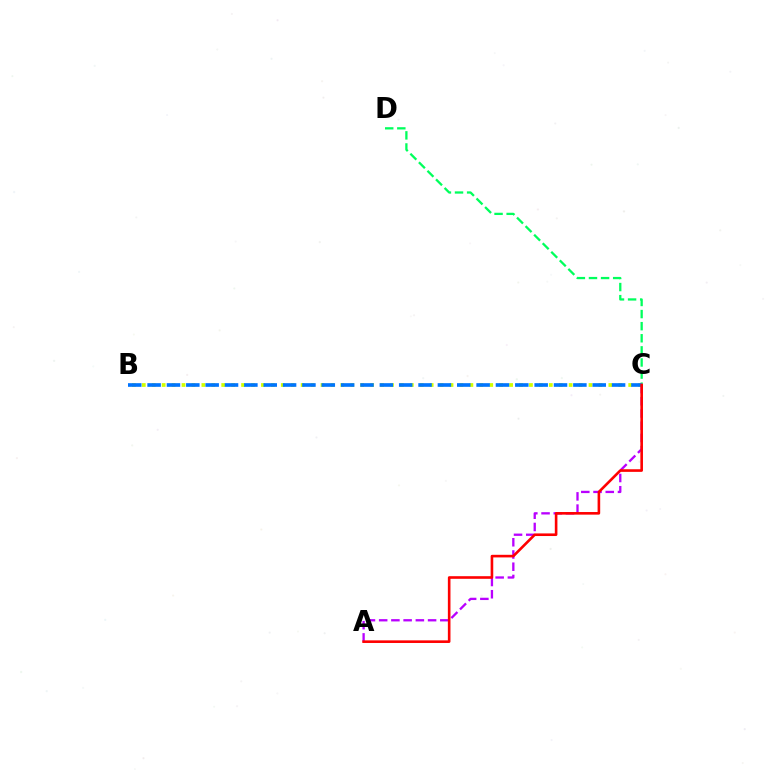{('A', 'C'): [{'color': '#b900ff', 'line_style': 'dashed', 'thickness': 1.66}, {'color': '#ff0000', 'line_style': 'solid', 'thickness': 1.88}], ('C', 'D'): [{'color': '#00ff5c', 'line_style': 'dashed', 'thickness': 1.64}], ('B', 'C'): [{'color': '#d1ff00', 'line_style': 'dotted', 'thickness': 2.7}, {'color': '#0074ff', 'line_style': 'dashed', 'thickness': 2.63}]}